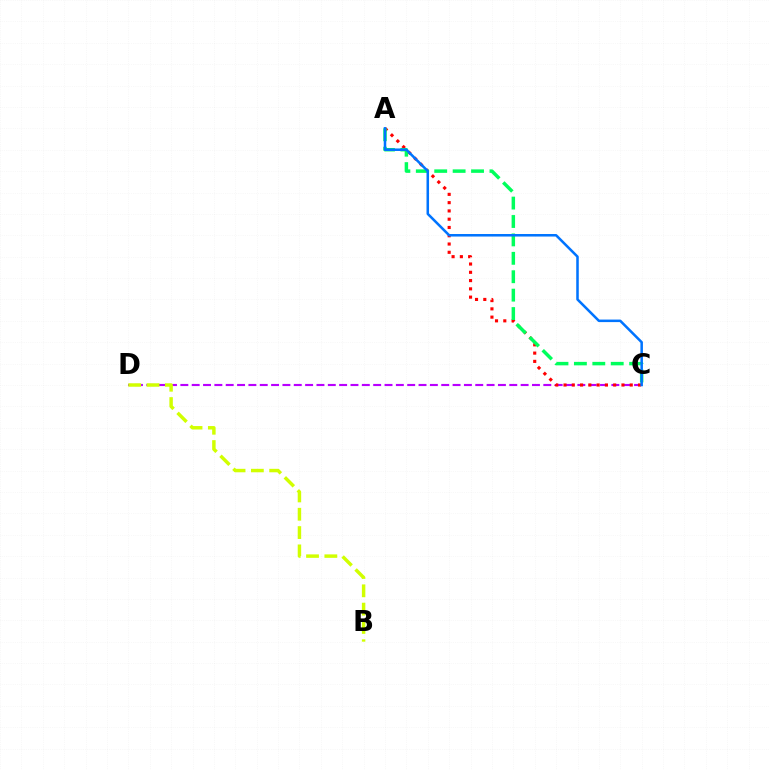{('C', 'D'): [{'color': '#b900ff', 'line_style': 'dashed', 'thickness': 1.54}], ('A', 'C'): [{'color': '#ff0000', 'line_style': 'dotted', 'thickness': 2.25}, {'color': '#00ff5c', 'line_style': 'dashed', 'thickness': 2.5}, {'color': '#0074ff', 'line_style': 'solid', 'thickness': 1.82}], ('B', 'D'): [{'color': '#d1ff00', 'line_style': 'dashed', 'thickness': 2.49}]}